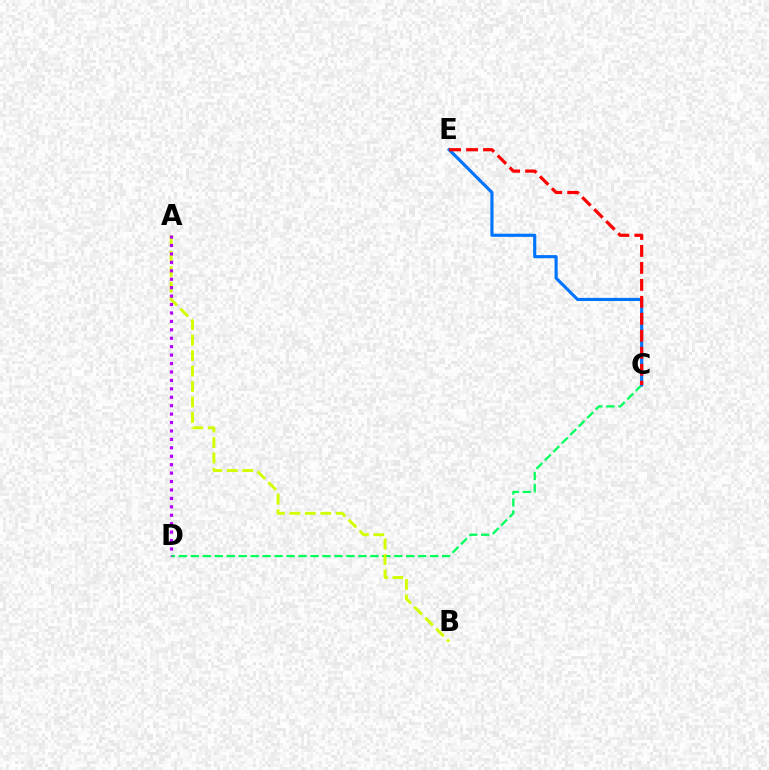{('C', 'D'): [{'color': '#00ff5c', 'line_style': 'dashed', 'thickness': 1.63}], ('C', 'E'): [{'color': '#0074ff', 'line_style': 'solid', 'thickness': 2.26}, {'color': '#ff0000', 'line_style': 'dashed', 'thickness': 2.31}], ('A', 'B'): [{'color': '#d1ff00', 'line_style': 'dashed', 'thickness': 2.1}], ('A', 'D'): [{'color': '#b900ff', 'line_style': 'dotted', 'thickness': 2.29}]}